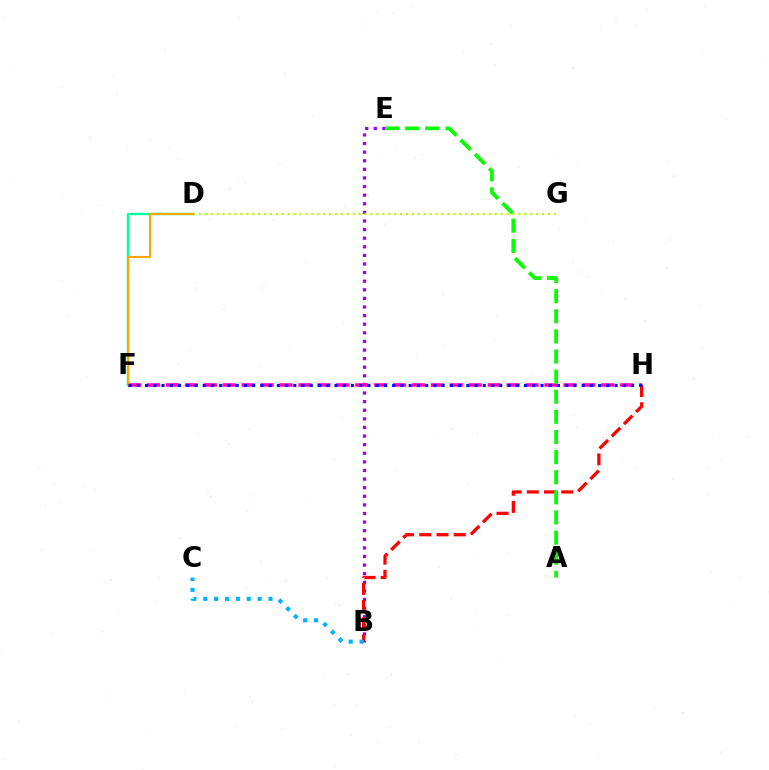{('B', 'E'): [{'color': '#9b00ff', 'line_style': 'dotted', 'thickness': 2.34}], ('D', 'F'): [{'color': '#00ff9d', 'line_style': 'solid', 'thickness': 1.72}, {'color': '#ffa500', 'line_style': 'solid', 'thickness': 1.53}], ('B', 'H'): [{'color': '#ff0000', 'line_style': 'dashed', 'thickness': 2.34}], ('F', 'H'): [{'color': '#ff00bd', 'line_style': 'dashed', 'thickness': 2.57}, {'color': '#0010ff', 'line_style': 'dotted', 'thickness': 2.24}], ('D', 'G'): [{'color': '#b3ff00', 'line_style': 'dotted', 'thickness': 1.61}], ('A', 'E'): [{'color': '#08ff00', 'line_style': 'dashed', 'thickness': 2.73}], ('B', 'C'): [{'color': '#00b5ff', 'line_style': 'dotted', 'thickness': 2.96}]}